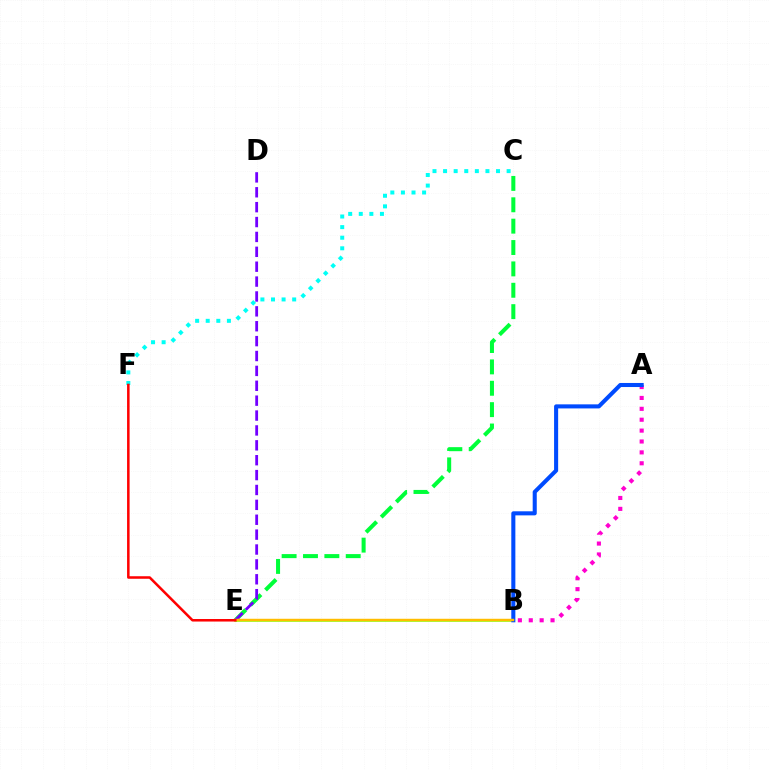{('A', 'B'): [{'color': '#ff00cf', 'line_style': 'dotted', 'thickness': 2.96}, {'color': '#004bff', 'line_style': 'solid', 'thickness': 2.93}], ('C', 'F'): [{'color': '#00fff6', 'line_style': 'dotted', 'thickness': 2.88}], ('C', 'E'): [{'color': '#00ff39', 'line_style': 'dashed', 'thickness': 2.9}], ('B', 'E'): [{'color': '#84ff00', 'line_style': 'solid', 'thickness': 1.81}, {'color': '#ffbd00', 'line_style': 'solid', 'thickness': 1.77}], ('D', 'E'): [{'color': '#7200ff', 'line_style': 'dashed', 'thickness': 2.02}], ('E', 'F'): [{'color': '#ff0000', 'line_style': 'solid', 'thickness': 1.82}]}